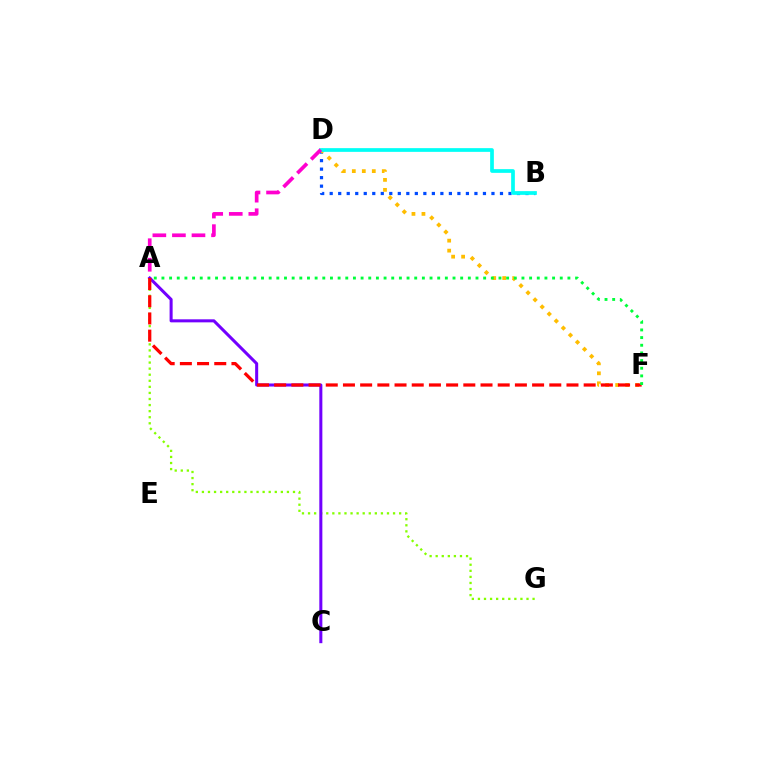{('B', 'D'): [{'color': '#004bff', 'line_style': 'dotted', 'thickness': 2.31}, {'color': '#00fff6', 'line_style': 'solid', 'thickness': 2.67}], ('A', 'G'): [{'color': '#84ff00', 'line_style': 'dotted', 'thickness': 1.65}], ('D', 'F'): [{'color': '#ffbd00', 'line_style': 'dotted', 'thickness': 2.71}], ('A', 'D'): [{'color': '#ff00cf', 'line_style': 'dashed', 'thickness': 2.66}], ('A', 'C'): [{'color': '#7200ff', 'line_style': 'solid', 'thickness': 2.19}], ('A', 'F'): [{'color': '#ff0000', 'line_style': 'dashed', 'thickness': 2.34}, {'color': '#00ff39', 'line_style': 'dotted', 'thickness': 2.08}]}